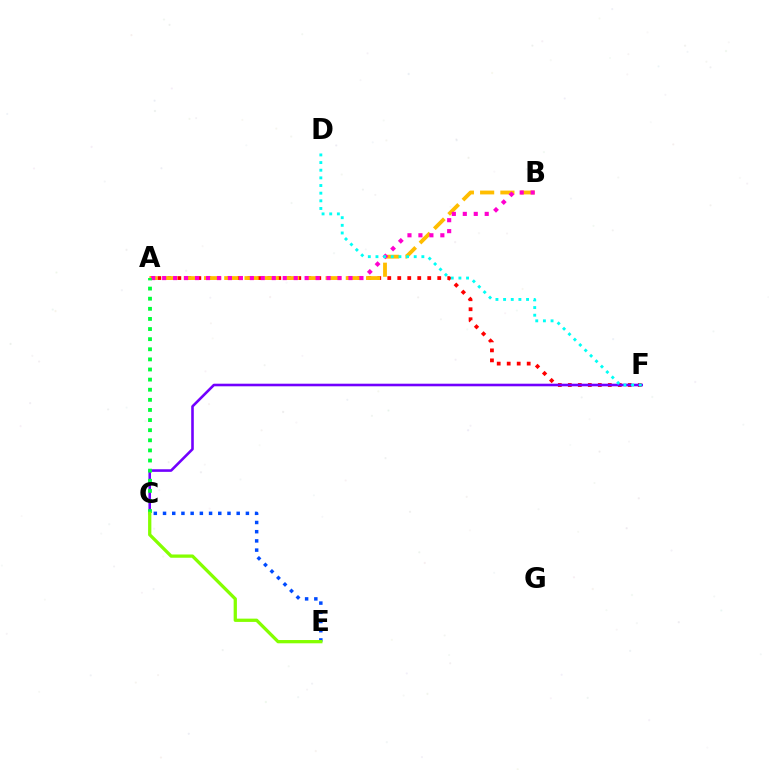{('A', 'F'): [{'color': '#ff0000', 'line_style': 'dotted', 'thickness': 2.72}], ('C', 'E'): [{'color': '#004bff', 'line_style': 'dotted', 'thickness': 2.5}, {'color': '#84ff00', 'line_style': 'solid', 'thickness': 2.36}], ('A', 'B'): [{'color': '#ffbd00', 'line_style': 'dashed', 'thickness': 2.75}, {'color': '#ff00cf', 'line_style': 'dotted', 'thickness': 2.98}], ('C', 'F'): [{'color': '#7200ff', 'line_style': 'solid', 'thickness': 1.87}], ('D', 'F'): [{'color': '#00fff6', 'line_style': 'dotted', 'thickness': 2.08}], ('A', 'C'): [{'color': '#00ff39', 'line_style': 'dotted', 'thickness': 2.75}]}